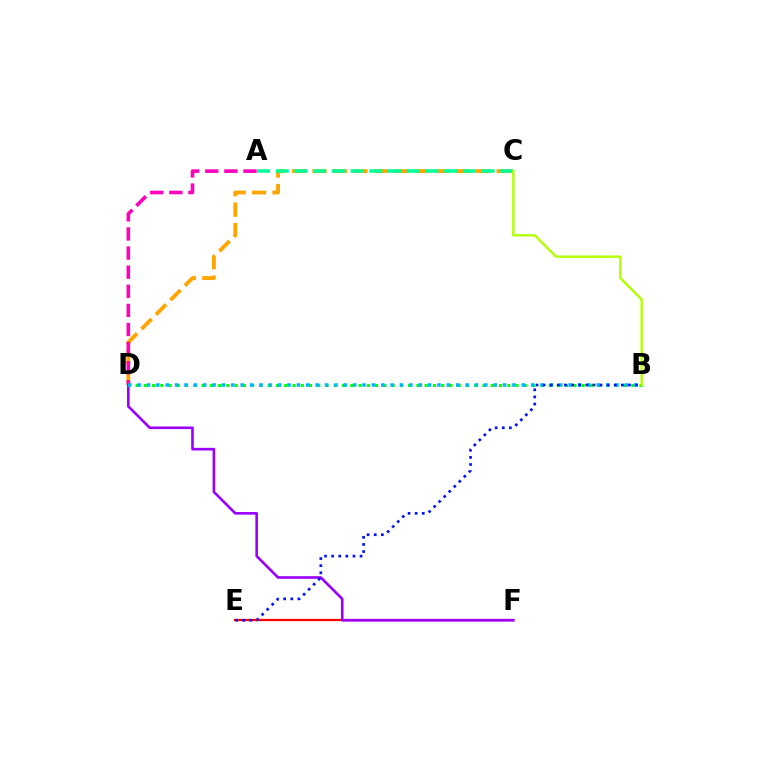{('E', 'F'): [{'color': '#ff0000', 'line_style': 'solid', 'thickness': 1.62}], ('D', 'F'): [{'color': '#9b00ff', 'line_style': 'solid', 'thickness': 1.89}], ('C', 'D'): [{'color': '#ffa500', 'line_style': 'dashed', 'thickness': 2.78}], ('B', 'D'): [{'color': '#08ff00', 'line_style': 'dotted', 'thickness': 2.24}, {'color': '#00b5ff', 'line_style': 'dotted', 'thickness': 2.55}], ('A', 'D'): [{'color': '#ff00bd', 'line_style': 'dashed', 'thickness': 2.6}], ('A', 'C'): [{'color': '#00ff9d', 'line_style': 'dashed', 'thickness': 2.54}], ('B', 'C'): [{'color': '#b3ff00', 'line_style': 'solid', 'thickness': 1.72}], ('B', 'E'): [{'color': '#0010ff', 'line_style': 'dotted', 'thickness': 1.93}]}